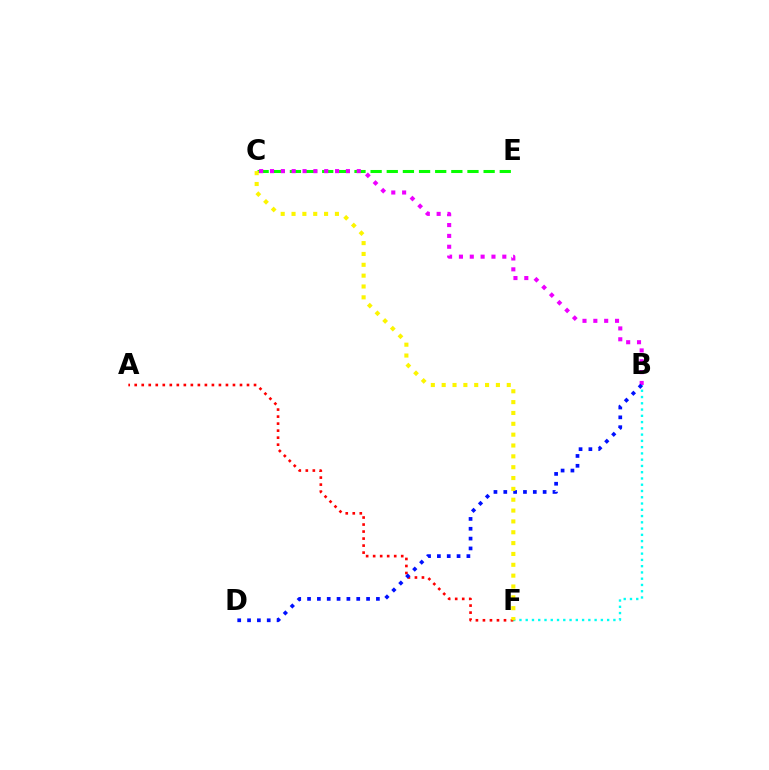{('C', 'E'): [{'color': '#08ff00', 'line_style': 'dashed', 'thickness': 2.19}], ('B', 'C'): [{'color': '#ee00ff', 'line_style': 'dotted', 'thickness': 2.95}], ('B', 'F'): [{'color': '#00fff6', 'line_style': 'dotted', 'thickness': 1.7}], ('A', 'F'): [{'color': '#ff0000', 'line_style': 'dotted', 'thickness': 1.91}], ('B', 'D'): [{'color': '#0010ff', 'line_style': 'dotted', 'thickness': 2.67}], ('C', 'F'): [{'color': '#fcf500', 'line_style': 'dotted', 'thickness': 2.95}]}